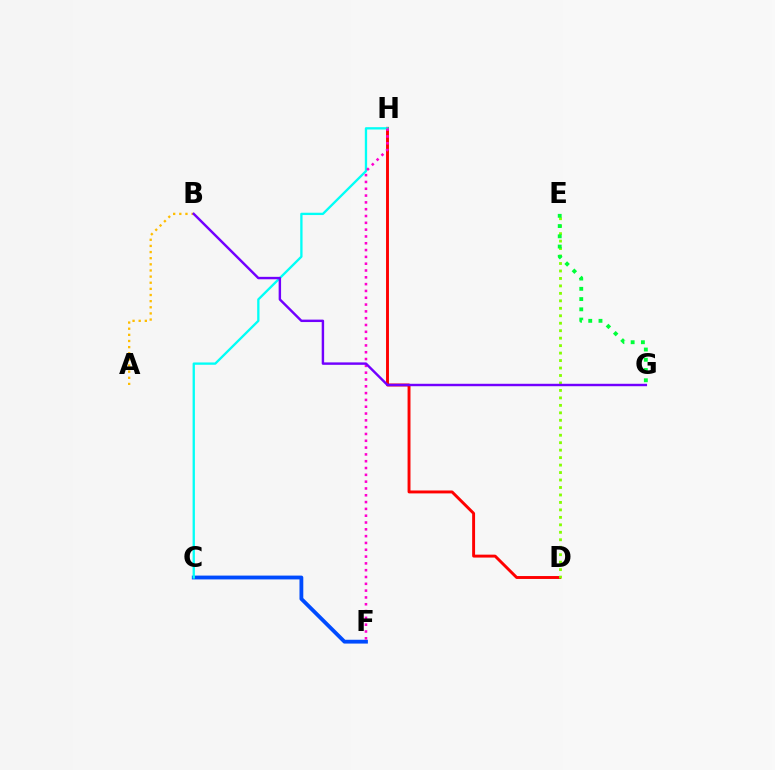{('D', 'H'): [{'color': '#ff0000', 'line_style': 'solid', 'thickness': 2.1}], ('C', 'F'): [{'color': '#004bff', 'line_style': 'solid', 'thickness': 2.75}], ('C', 'H'): [{'color': '#00fff6', 'line_style': 'solid', 'thickness': 1.67}], ('F', 'H'): [{'color': '#ff00cf', 'line_style': 'dotted', 'thickness': 1.85}], ('A', 'B'): [{'color': '#ffbd00', 'line_style': 'dotted', 'thickness': 1.67}], ('D', 'E'): [{'color': '#84ff00', 'line_style': 'dotted', 'thickness': 2.03}], ('B', 'G'): [{'color': '#7200ff', 'line_style': 'solid', 'thickness': 1.75}], ('E', 'G'): [{'color': '#00ff39', 'line_style': 'dotted', 'thickness': 2.78}]}